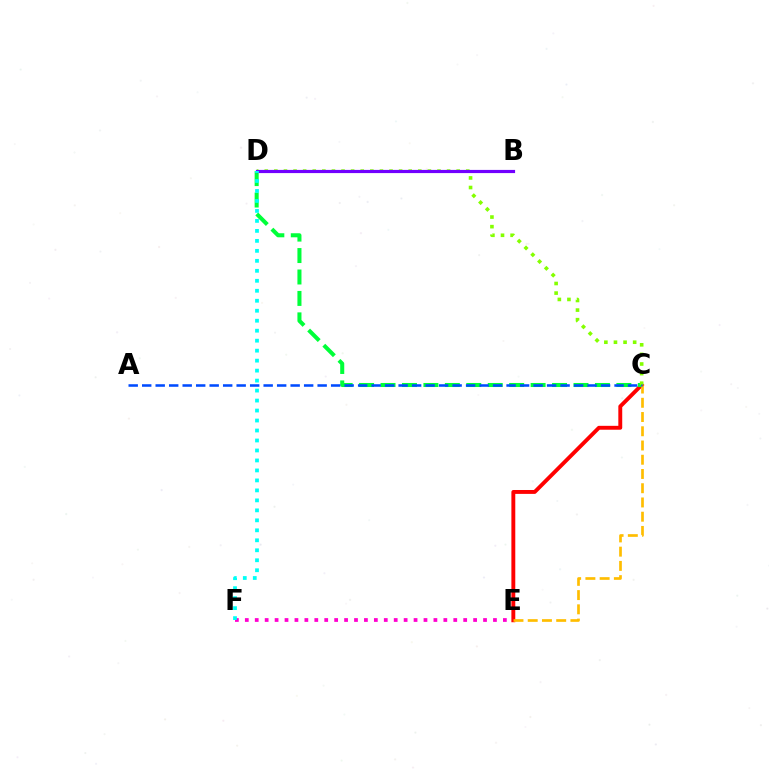{('C', 'E'): [{'color': '#ff0000', 'line_style': 'solid', 'thickness': 2.8}, {'color': '#ffbd00', 'line_style': 'dashed', 'thickness': 1.93}], ('C', 'D'): [{'color': '#00ff39', 'line_style': 'dashed', 'thickness': 2.91}, {'color': '#84ff00', 'line_style': 'dotted', 'thickness': 2.61}], ('E', 'F'): [{'color': '#ff00cf', 'line_style': 'dotted', 'thickness': 2.7}], ('A', 'C'): [{'color': '#004bff', 'line_style': 'dashed', 'thickness': 1.83}], ('B', 'D'): [{'color': '#7200ff', 'line_style': 'solid', 'thickness': 2.29}], ('D', 'F'): [{'color': '#00fff6', 'line_style': 'dotted', 'thickness': 2.71}]}